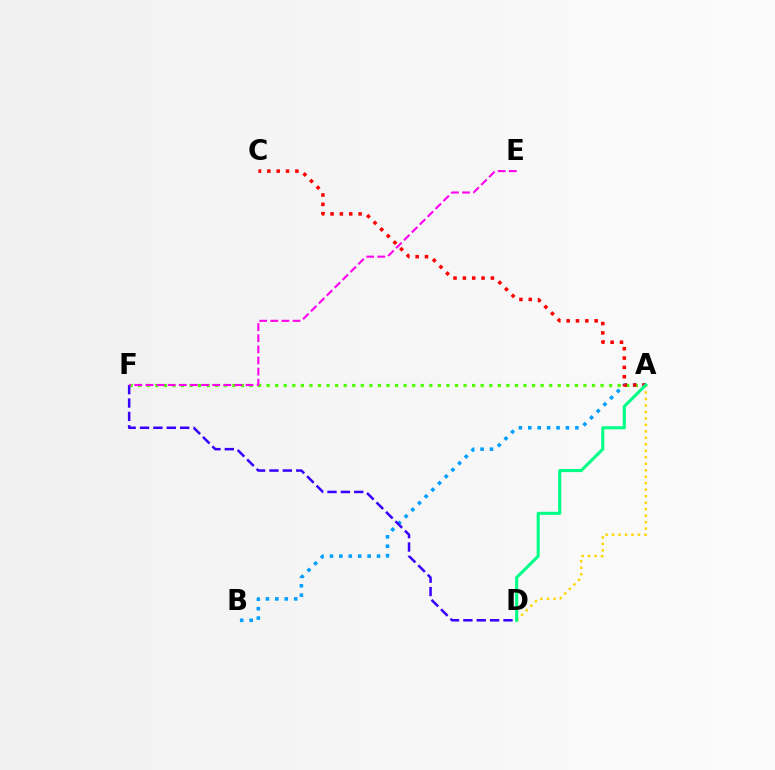{('A', 'B'): [{'color': '#009eff', 'line_style': 'dotted', 'thickness': 2.56}], ('A', 'F'): [{'color': '#4fff00', 'line_style': 'dotted', 'thickness': 2.33}], ('D', 'F'): [{'color': '#3700ff', 'line_style': 'dashed', 'thickness': 1.82}], ('E', 'F'): [{'color': '#ff00ed', 'line_style': 'dashed', 'thickness': 1.51}], ('A', 'D'): [{'color': '#ffd500', 'line_style': 'dotted', 'thickness': 1.76}, {'color': '#00ff86', 'line_style': 'solid', 'thickness': 2.22}], ('A', 'C'): [{'color': '#ff0000', 'line_style': 'dotted', 'thickness': 2.54}]}